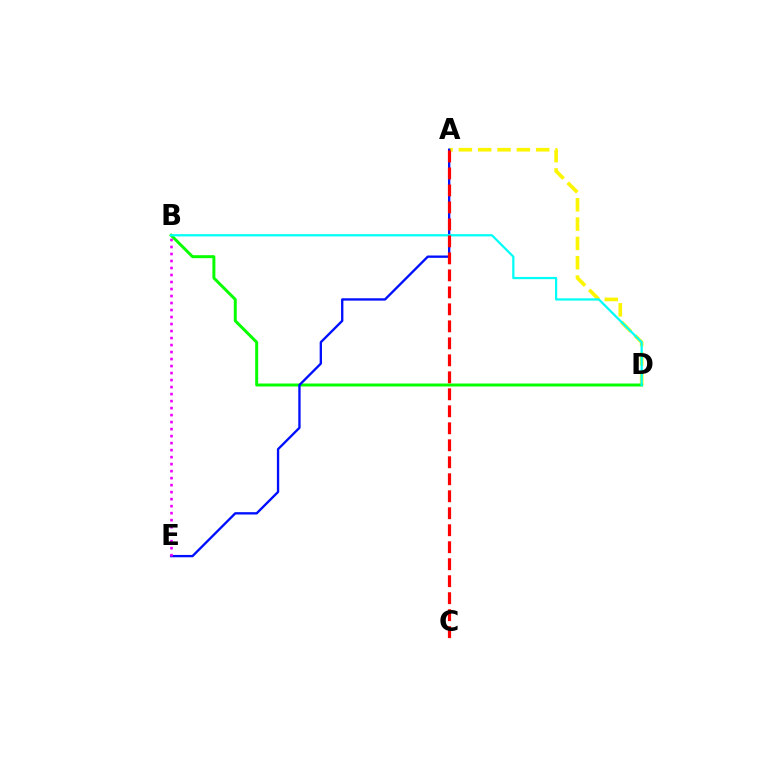{('A', 'D'): [{'color': '#fcf500', 'line_style': 'dashed', 'thickness': 2.63}], ('B', 'D'): [{'color': '#08ff00', 'line_style': 'solid', 'thickness': 2.14}, {'color': '#00fff6', 'line_style': 'solid', 'thickness': 1.61}], ('A', 'E'): [{'color': '#0010ff', 'line_style': 'solid', 'thickness': 1.69}], ('A', 'C'): [{'color': '#ff0000', 'line_style': 'dashed', 'thickness': 2.31}], ('B', 'E'): [{'color': '#ee00ff', 'line_style': 'dotted', 'thickness': 1.9}]}